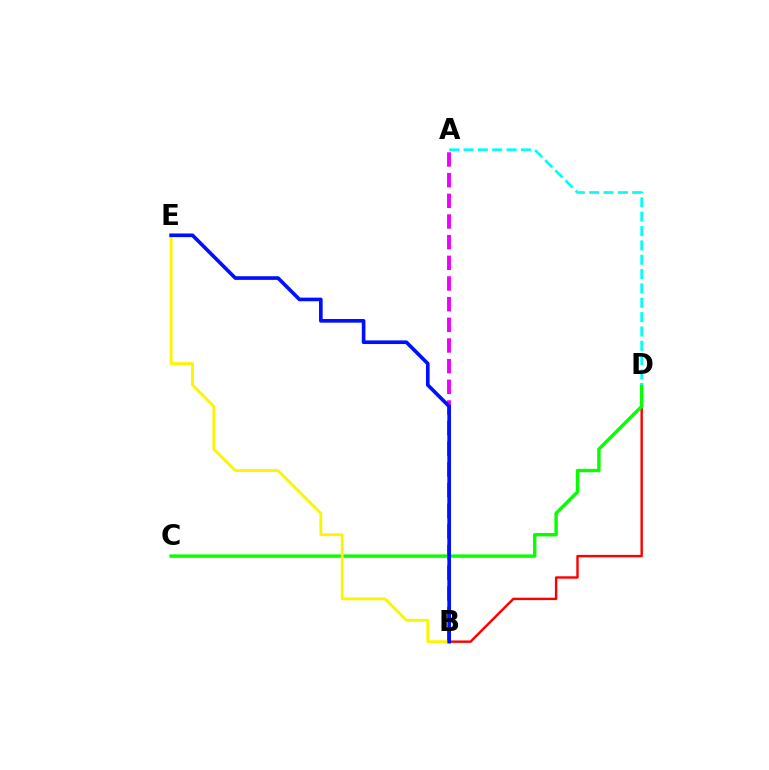{('B', 'D'): [{'color': '#ff0000', 'line_style': 'solid', 'thickness': 1.74}], ('A', 'B'): [{'color': '#ee00ff', 'line_style': 'dashed', 'thickness': 2.81}], ('C', 'D'): [{'color': '#08ff00', 'line_style': 'solid', 'thickness': 2.45}], ('B', 'E'): [{'color': '#fcf500', 'line_style': 'solid', 'thickness': 2.05}, {'color': '#0010ff', 'line_style': 'solid', 'thickness': 2.62}], ('A', 'D'): [{'color': '#00fff6', 'line_style': 'dashed', 'thickness': 1.95}]}